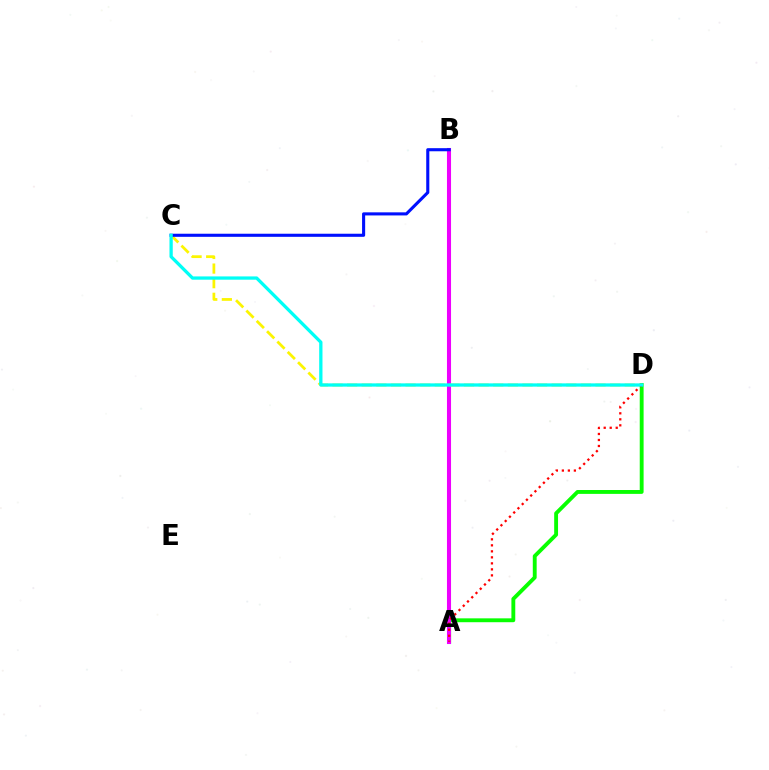{('A', 'D'): [{'color': '#08ff00', 'line_style': 'solid', 'thickness': 2.78}, {'color': '#ff0000', 'line_style': 'dotted', 'thickness': 1.63}], ('A', 'B'): [{'color': '#ee00ff', 'line_style': 'solid', 'thickness': 2.93}], ('C', 'D'): [{'color': '#fcf500', 'line_style': 'dashed', 'thickness': 1.98}, {'color': '#00fff6', 'line_style': 'solid', 'thickness': 2.36}], ('B', 'C'): [{'color': '#0010ff', 'line_style': 'solid', 'thickness': 2.23}]}